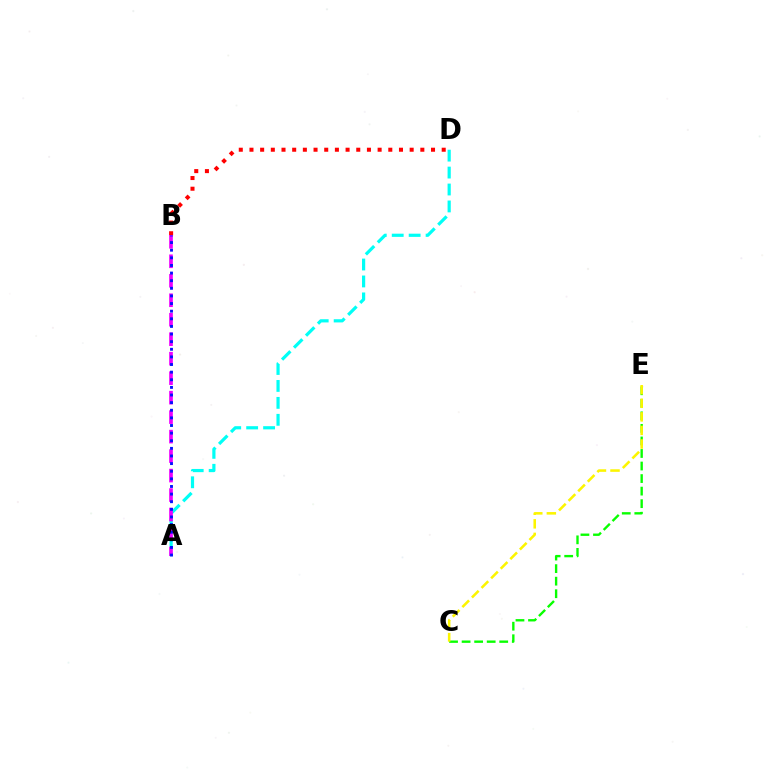{('B', 'D'): [{'color': '#ff0000', 'line_style': 'dotted', 'thickness': 2.9}], ('C', 'E'): [{'color': '#08ff00', 'line_style': 'dashed', 'thickness': 1.7}, {'color': '#fcf500', 'line_style': 'dashed', 'thickness': 1.84}], ('A', 'D'): [{'color': '#00fff6', 'line_style': 'dashed', 'thickness': 2.3}], ('A', 'B'): [{'color': '#ee00ff', 'line_style': 'dashed', 'thickness': 2.65}, {'color': '#0010ff', 'line_style': 'dotted', 'thickness': 2.07}]}